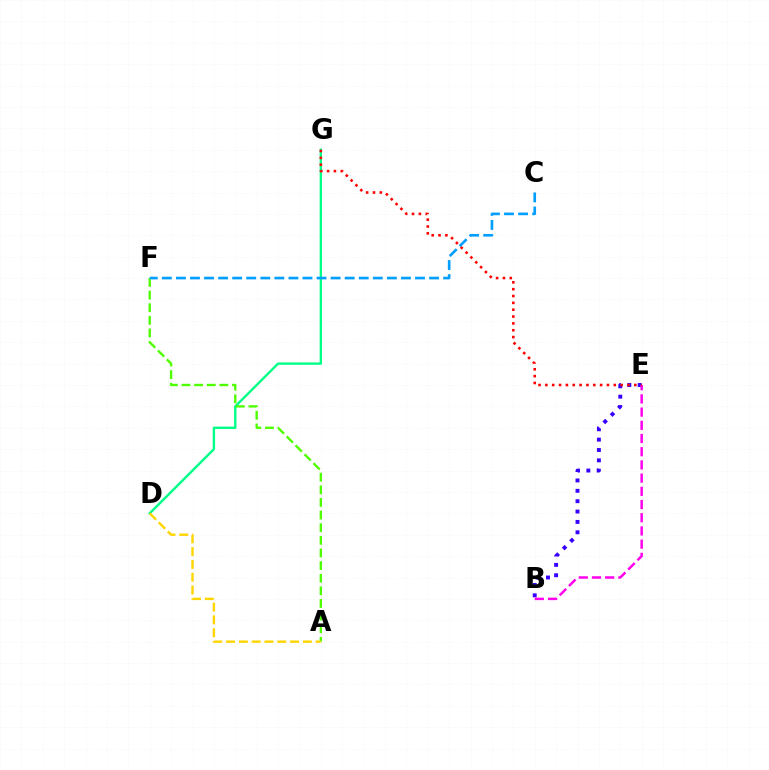{('B', 'E'): [{'color': '#3700ff', 'line_style': 'dotted', 'thickness': 2.82}, {'color': '#ff00ed', 'line_style': 'dashed', 'thickness': 1.79}], ('D', 'G'): [{'color': '#00ff86', 'line_style': 'solid', 'thickness': 1.71}], ('A', 'F'): [{'color': '#4fff00', 'line_style': 'dashed', 'thickness': 1.72}], ('A', 'D'): [{'color': '#ffd500', 'line_style': 'dashed', 'thickness': 1.74}], ('E', 'G'): [{'color': '#ff0000', 'line_style': 'dotted', 'thickness': 1.86}], ('C', 'F'): [{'color': '#009eff', 'line_style': 'dashed', 'thickness': 1.91}]}